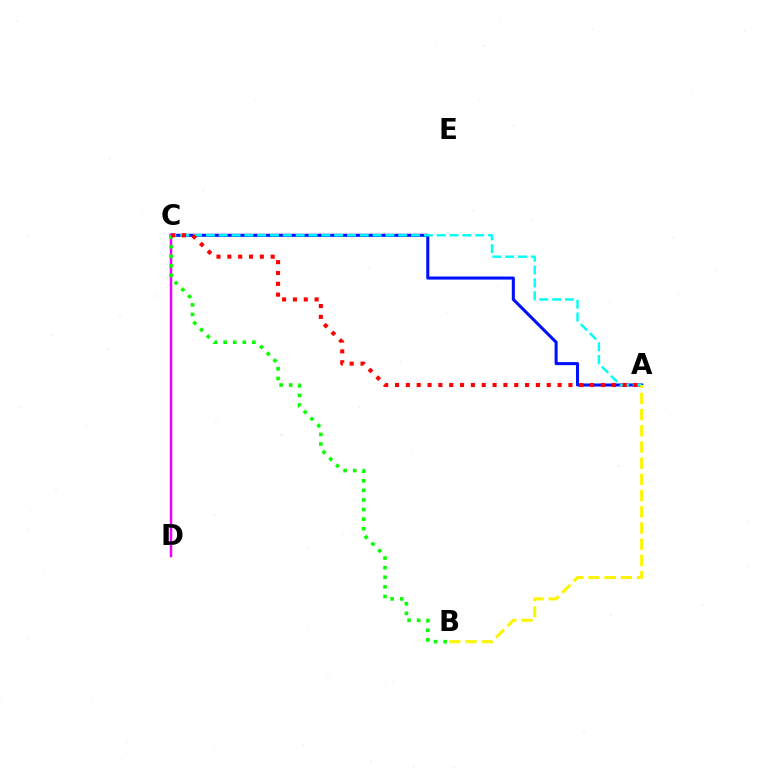{('A', 'C'): [{'color': '#0010ff', 'line_style': 'solid', 'thickness': 2.2}, {'color': '#00fff6', 'line_style': 'dashed', 'thickness': 1.74}, {'color': '#ff0000', 'line_style': 'dotted', 'thickness': 2.94}], ('C', 'D'): [{'color': '#ee00ff', 'line_style': 'solid', 'thickness': 1.8}], ('A', 'B'): [{'color': '#fcf500', 'line_style': 'dashed', 'thickness': 2.2}], ('B', 'C'): [{'color': '#08ff00', 'line_style': 'dotted', 'thickness': 2.6}]}